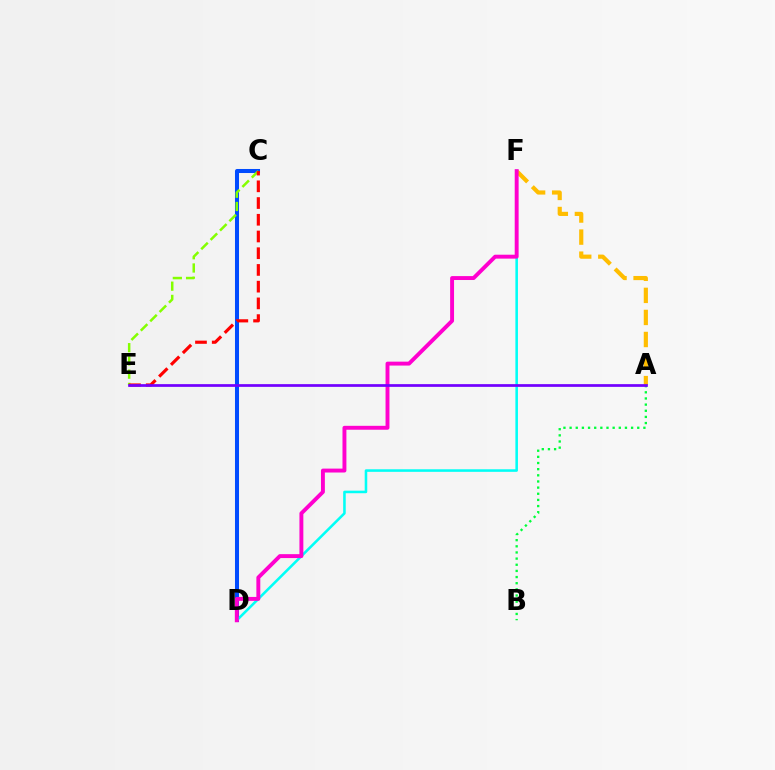{('A', 'F'): [{'color': '#ffbd00', 'line_style': 'dashed', 'thickness': 3.0}], ('C', 'D'): [{'color': '#004bff', 'line_style': 'solid', 'thickness': 2.9}], ('D', 'F'): [{'color': '#00fff6', 'line_style': 'solid', 'thickness': 1.84}, {'color': '#ff00cf', 'line_style': 'solid', 'thickness': 2.82}], ('C', 'E'): [{'color': '#84ff00', 'line_style': 'dashed', 'thickness': 1.8}, {'color': '#ff0000', 'line_style': 'dashed', 'thickness': 2.27}], ('A', 'B'): [{'color': '#00ff39', 'line_style': 'dotted', 'thickness': 1.67}], ('A', 'E'): [{'color': '#7200ff', 'line_style': 'solid', 'thickness': 1.96}]}